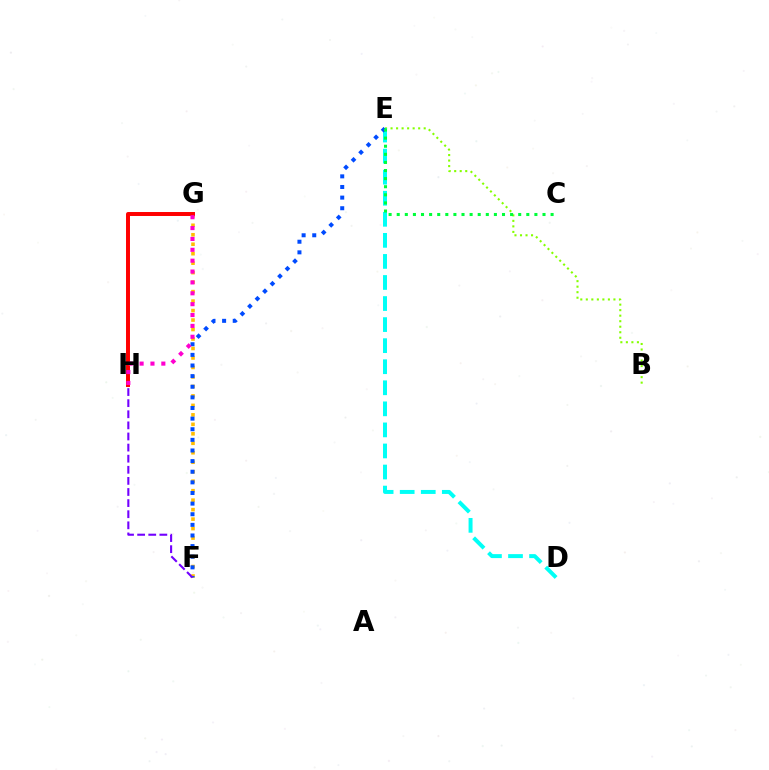{('B', 'E'): [{'color': '#84ff00', 'line_style': 'dotted', 'thickness': 1.5}], ('F', 'G'): [{'color': '#ffbd00', 'line_style': 'dotted', 'thickness': 2.58}], ('D', 'E'): [{'color': '#00fff6', 'line_style': 'dashed', 'thickness': 2.86}], ('G', 'H'): [{'color': '#ff0000', 'line_style': 'solid', 'thickness': 2.86}, {'color': '#ff00cf', 'line_style': 'dotted', 'thickness': 2.95}], ('E', 'F'): [{'color': '#004bff', 'line_style': 'dotted', 'thickness': 2.89}], ('F', 'H'): [{'color': '#7200ff', 'line_style': 'dashed', 'thickness': 1.51}], ('C', 'E'): [{'color': '#00ff39', 'line_style': 'dotted', 'thickness': 2.2}]}